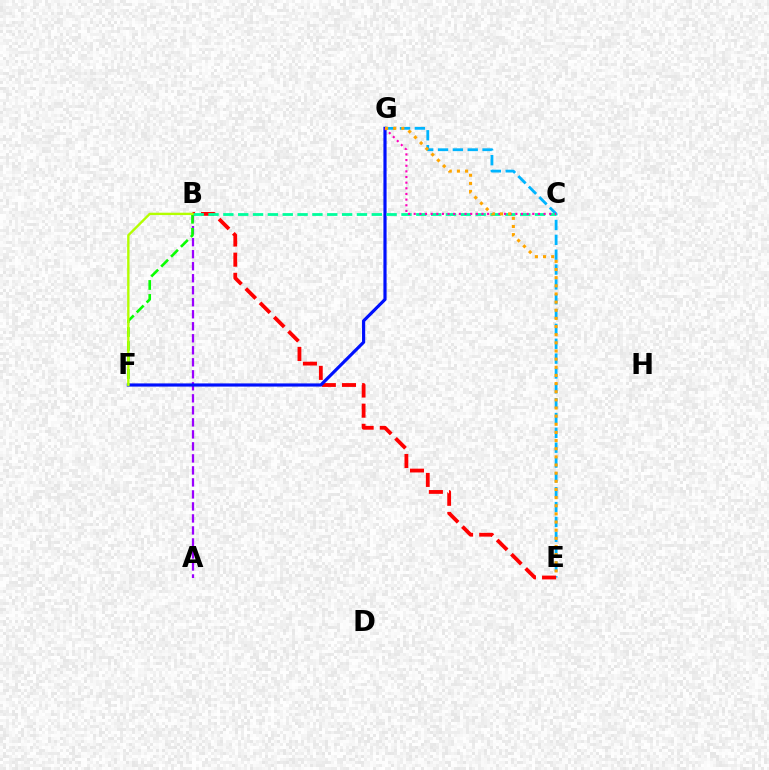{('E', 'G'): [{'color': '#00b5ff', 'line_style': 'dashed', 'thickness': 2.02}, {'color': '#ffa500', 'line_style': 'dotted', 'thickness': 2.21}], ('A', 'B'): [{'color': '#9b00ff', 'line_style': 'dashed', 'thickness': 1.63}], ('B', 'E'): [{'color': '#ff0000', 'line_style': 'dashed', 'thickness': 2.74}], ('F', 'G'): [{'color': '#0010ff', 'line_style': 'solid', 'thickness': 2.28}], ('B', 'F'): [{'color': '#08ff00', 'line_style': 'dashed', 'thickness': 1.9}, {'color': '#b3ff00', 'line_style': 'solid', 'thickness': 1.7}], ('B', 'C'): [{'color': '#00ff9d', 'line_style': 'dashed', 'thickness': 2.02}], ('C', 'G'): [{'color': '#ff00bd', 'line_style': 'dotted', 'thickness': 1.53}]}